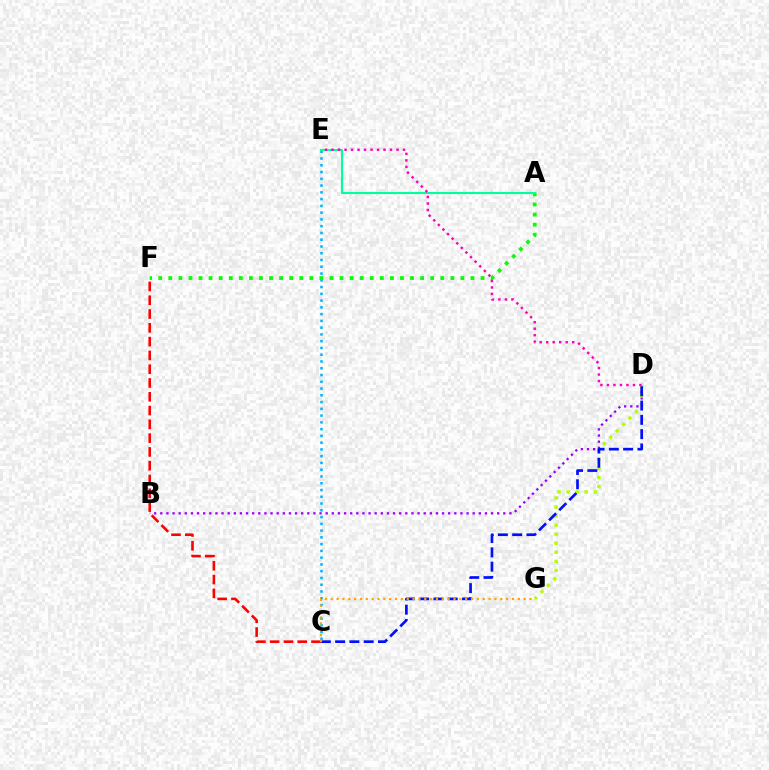{('C', 'E'): [{'color': '#00b5ff', 'line_style': 'dotted', 'thickness': 1.84}], ('B', 'D'): [{'color': '#9b00ff', 'line_style': 'dotted', 'thickness': 1.66}], ('A', 'F'): [{'color': '#08ff00', 'line_style': 'dotted', 'thickness': 2.74}], ('D', 'G'): [{'color': '#b3ff00', 'line_style': 'dotted', 'thickness': 2.46}], ('C', 'F'): [{'color': '#ff0000', 'line_style': 'dashed', 'thickness': 1.87}], ('A', 'E'): [{'color': '#00ff9d', 'line_style': 'solid', 'thickness': 1.51}], ('C', 'D'): [{'color': '#0010ff', 'line_style': 'dashed', 'thickness': 1.94}], ('D', 'E'): [{'color': '#ff00bd', 'line_style': 'dotted', 'thickness': 1.77}], ('C', 'G'): [{'color': '#ffa500', 'line_style': 'dotted', 'thickness': 1.59}]}